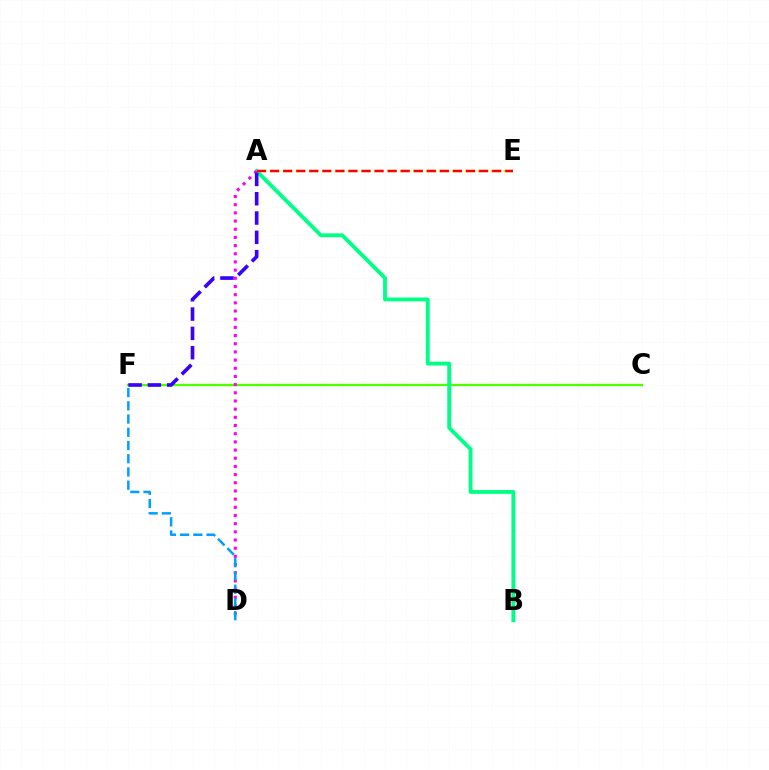{('C', 'F'): [{'color': '#4fff00', 'line_style': 'solid', 'thickness': 1.67}], ('A', 'B'): [{'color': '#00ff86', 'line_style': 'solid', 'thickness': 2.76}], ('A', 'E'): [{'color': '#ffd500', 'line_style': 'dotted', 'thickness': 1.76}, {'color': '#ff0000', 'line_style': 'dashed', 'thickness': 1.77}], ('A', 'D'): [{'color': '#ff00ed', 'line_style': 'dotted', 'thickness': 2.22}], ('D', 'F'): [{'color': '#009eff', 'line_style': 'dashed', 'thickness': 1.8}], ('A', 'F'): [{'color': '#3700ff', 'line_style': 'dashed', 'thickness': 2.62}]}